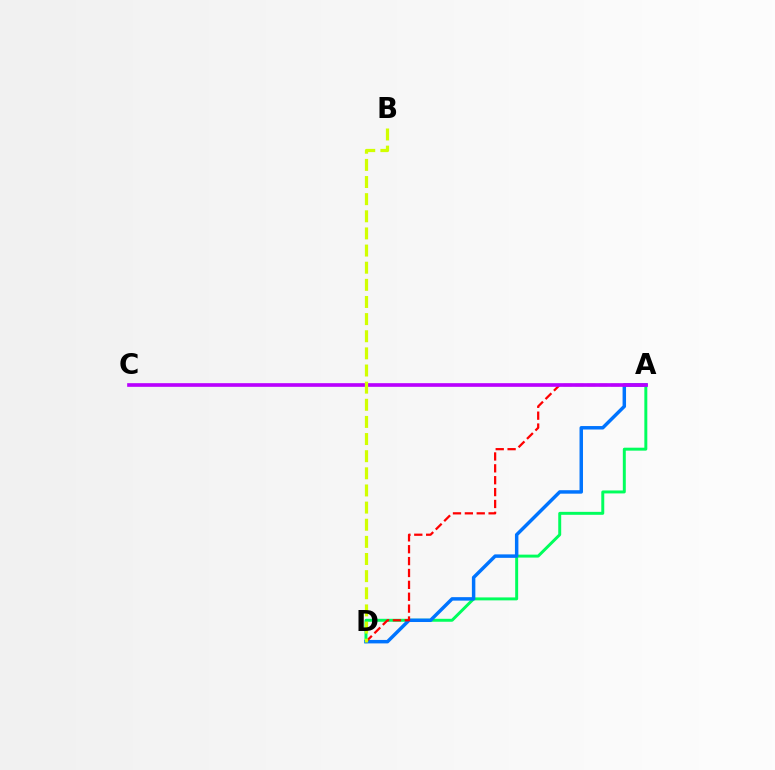{('A', 'D'): [{'color': '#00ff5c', 'line_style': 'solid', 'thickness': 2.13}, {'color': '#0074ff', 'line_style': 'solid', 'thickness': 2.49}, {'color': '#ff0000', 'line_style': 'dashed', 'thickness': 1.61}], ('A', 'C'): [{'color': '#b900ff', 'line_style': 'solid', 'thickness': 2.64}], ('B', 'D'): [{'color': '#d1ff00', 'line_style': 'dashed', 'thickness': 2.33}]}